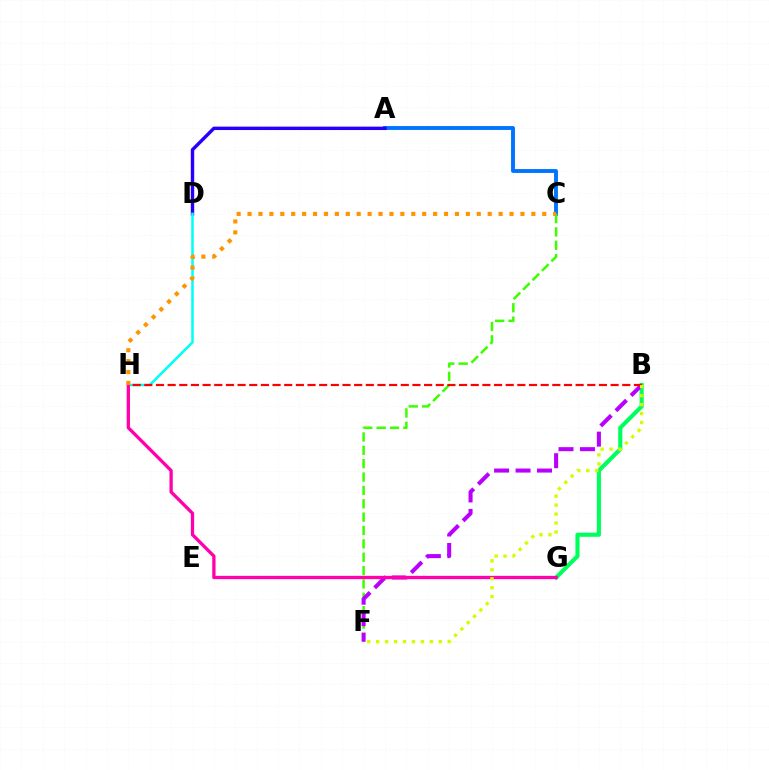{('A', 'C'): [{'color': '#0074ff', 'line_style': 'solid', 'thickness': 2.79}], ('C', 'F'): [{'color': '#3dff00', 'line_style': 'dashed', 'thickness': 1.82}], ('B', 'G'): [{'color': '#00ff5c', 'line_style': 'solid', 'thickness': 2.98}], ('A', 'D'): [{'color': '#2500ff', 'line_style': 'solid', 'thickness': 2.45}], ('D', 'H'): [{'color': '#00fff6', 'line_style': 'solid', 'thickness': 1.82}], ('B', 'F'): [{'color': '#b900ff', 'line_style': 'dashed', 'thickness': 2.91}, {'color': '#d1ff00', 'line_style': 'dotted', 'thickness': 2.43}], ('B', 'H'): [{'color': '#ff0000', 'line_style': 'dashed', 'thickness': 1.58}], ('G', 'H'): [{'color': '#ff00ac', 'line_style': 'solid', 'thickness': 2.38}], ('C', 'H'): [{'color': '#ff9400', 'line_style': 'dotted', 'thickness': 2.97}]}